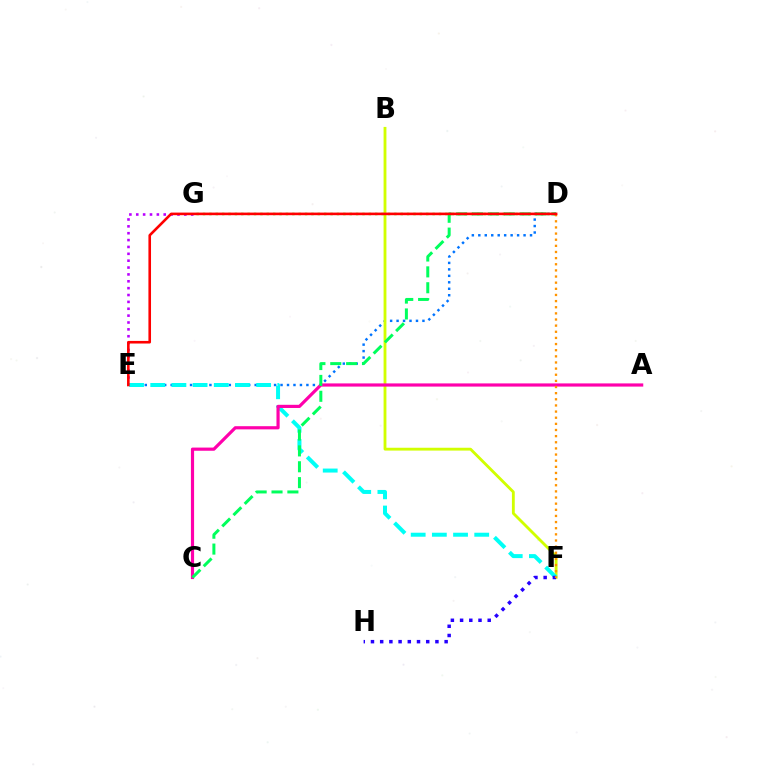{('E', 'G'): [{'color': '#b900ff', 'line_style': 'dotted', 'thickness': 1.87}], ('D', 'E'): [{'color': '#0074ff', 'line_style': 'dotted', 'thickness': 1.76}, {'color': '#ff0000', 'line_style': 'solid', 'thickness': 1.87}], ('B', 'F'): [{'color': '#d1ff00', 'line_style': 'solid', 'thickness': 2.04}], ('E', 'F'): [{'color': '#00fff6', 'line_style': 'dashed', 'thickness': 2.88}], ('D', 'G'): [{'color': '#3dff00', 'line_style': 'dotted', 'thickness': 1.73}], ('A', 'C'): [{'color': '#ff00ac', 'line_style': 'solid', 'thickness': 2.29}], ('F', 'H'): [{'color': '#2500ff', 'line_style': 'dotted', 'thickness': 2.5}], ('C', 'D'): [{'color': '#00ff5c', 'line_style': 'dashed', 'thickness': 2.16}], ('D', 'F'): [{'color': '#ff9400', 'line_style': 'dotted', 'thickness': 1.67}]}